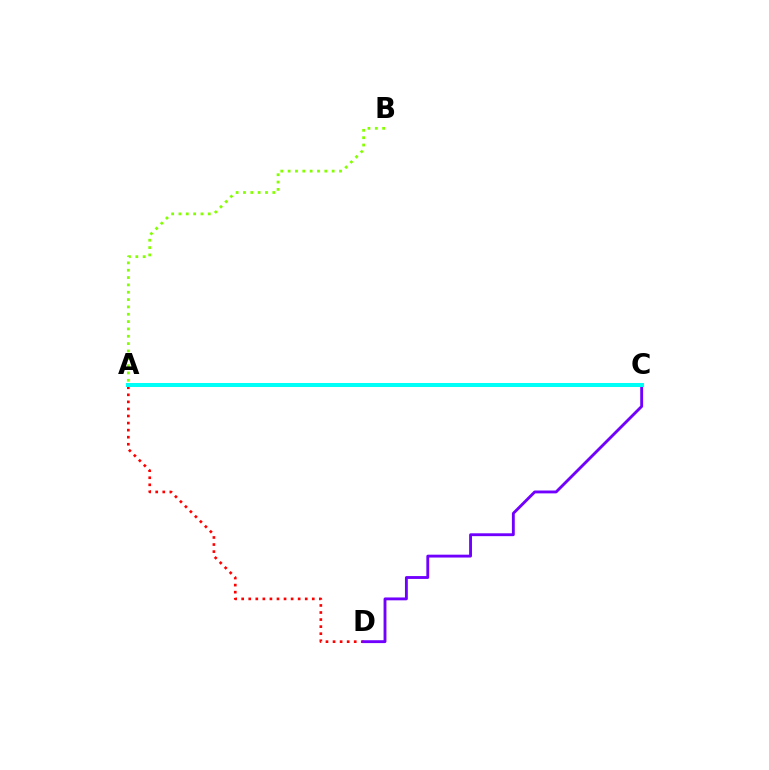{('A', 'B'): [{'color': '#84ff00', 'line_style': 'dotted', 'thickness': 1.99}], ('A', 'D'): [{'color': '#ff0000', 'line_style': 'dotted', 'thickness': 1.92}], ('C', 'D'): [{'color': '#7200ff', 'line_style': 'solid', 'thickness': 2.06}], ('A', 'C'): [{'color': '#00fff6', 'line_style': 'solid', 'thickness': 2.89}]}